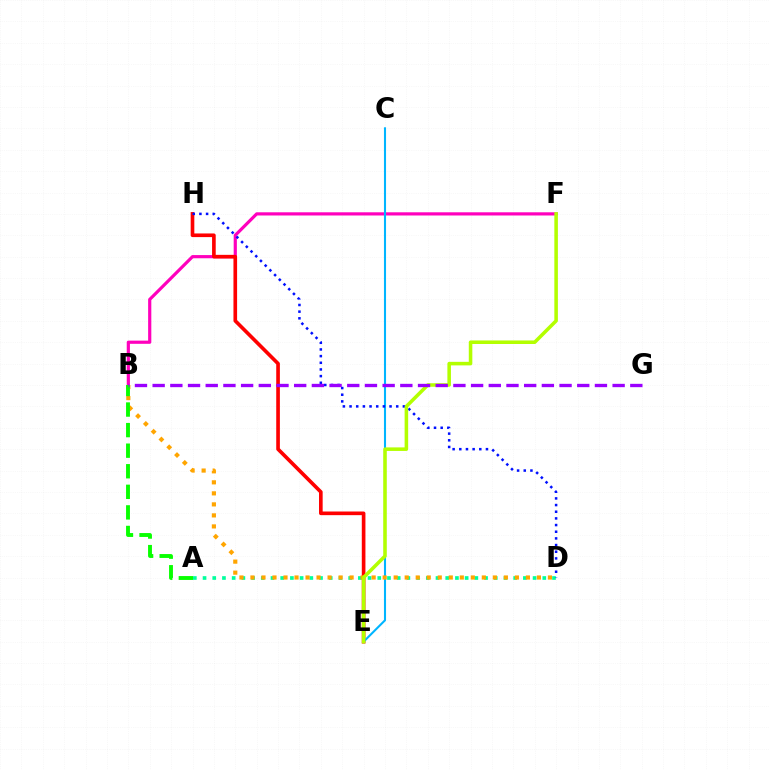{('B', 'F'): [{'color': '#ff00bd', 'line_style': 'solid', 'thickness': 2.3}], ('A', 'D'): [{'color': '#00ff9d', 'line_style': 'dotted', 'thickness': 2.64}], ('E', 'H'): [{'color': '#ff0000', 'line_style': 'solid', 'thickness': 2.63}], ('C', 'E'): [{'color': '#00b5ff', 'line_style': 'solid', 'thickness': 1.5}], ('B', 'D'): [{'color': '#ffa500', 'line_style': 'dotted', 'thickness': 2.99}], ('D', 'H'): [{'color': '#0010ff', 'line_style': 'dotted', 'thickness': 1.81}], ('E', 'F'): [{'color': '#b3ff00', 'line_style': 'solid', 'thickness': 2.56}], ('A', 'B'): [{'color': '#08ff00', 'line_style': 'dashed', 'thickness': 2.79}], ('B', 'G'): [{'color': '#9b00ff', 'line_style': 'dashed', 'thickness': 2.4}]}